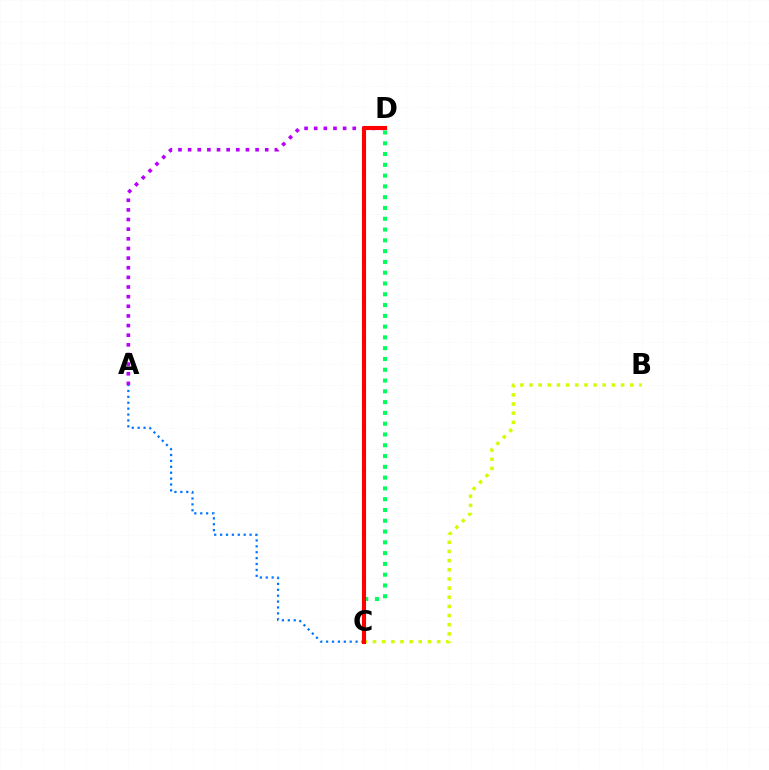{('A', 'D'): [{'color': '#b900ff', 'line_style': 'dotted', 'thickness': 2.62}], ('B', 'C'): [{'color': '#d1ff00', 'line_style': 'dotted', 'thickness': 2.49}], ('A', 'C'): [{'color': '#0074ff', 'line_style': 'dotted', 'thickness': 1.6}], ('C', 'D'): [{'color': '#00ff5c', 'line_style': 'dotted', 'thickness': 2.93}, {'color': '#ff0000', 'line_style': 'solid', 'thickness': 2.94}]}